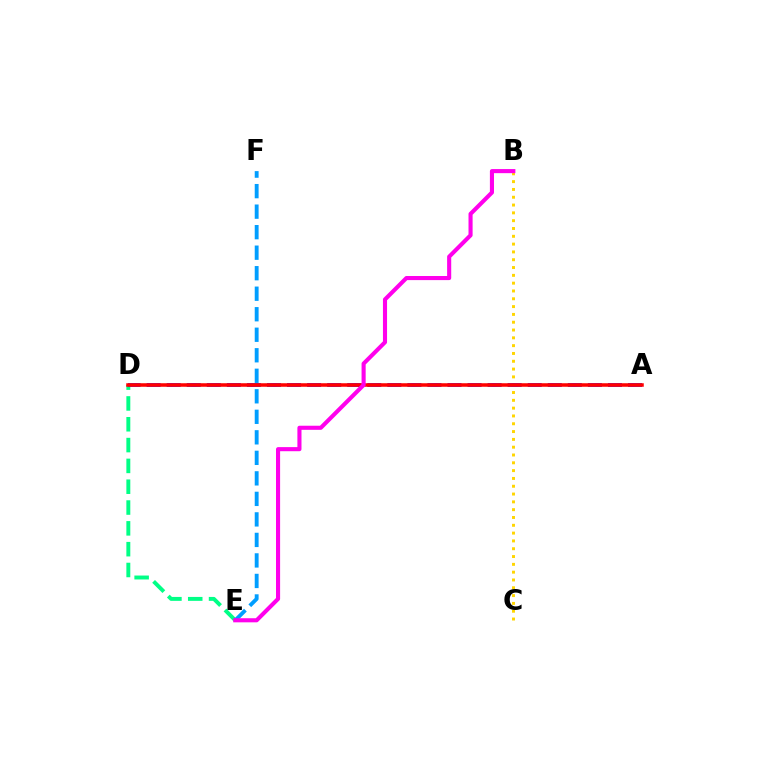{('D', 'E'): [{'color': '#00ff86', 'line_style': 'dashed', 'thickness': 2.83}], ('E', 'F'): [{'color': '#009eff', 'line_style': 'dashed', 'thickness': 2.79}], ('B', 'C'): [{'color': '#ffd500', 'line_style': 'dotted', 'thickness': 2.12}], ('A', 'D'): [{'color': '#3700ff', 'line_style': 'dashed', 'thickness': 2.72}, {'color': '#4fff00', 'line_style': 'dashed', 'thickness': 1.57}, {'color': '#ff0000', 'line_style': 'solid', 'thickness': 2.53}], ('B', 'E'): [{'color': '#ff00ed', 'line_style': 'solid', 'thickness': 2.95}]}